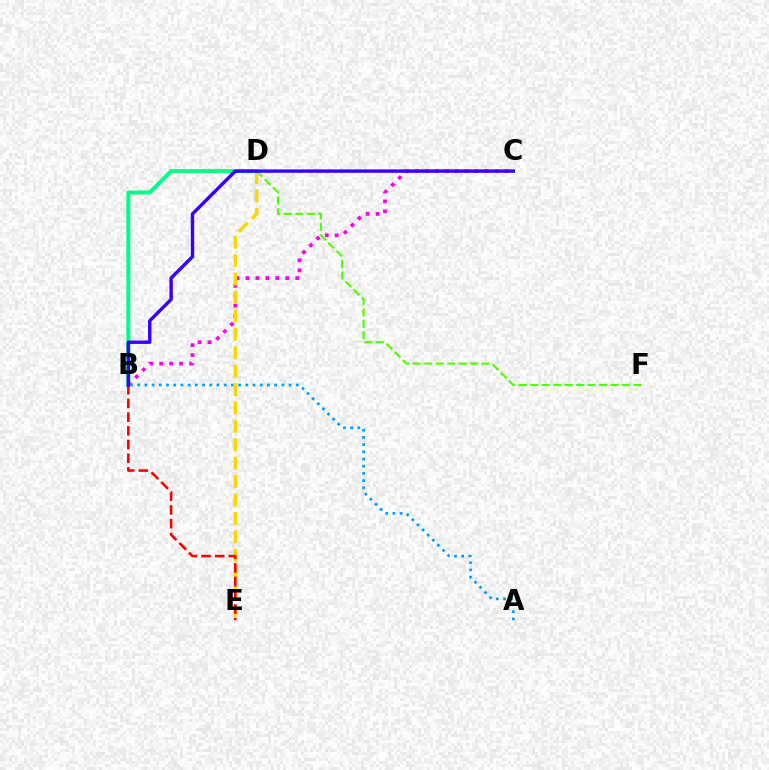{('A', 'B'): [{'color': '#009eff', 'line_style': 'dotted', 'thickness': 1.96}], ('B', 'C'): [{'color': '#ff00ed', 'line_style': 'dotted', 'thickness': 2.7}, {'color': '#3700ff', 'line_style': 'solid', 'thickness': 2.45}], ('D', 'F'): [{'color': '#4fff00', 'line_style': 'dashed', 'thickness': 1.56}], ('D', 'E'): [{'color': '#ffd500', 'line_style': 'dashed', 'thickness': 2.5}], ('B', 'D'): [{'color': '#00ff86', 'line_style': 'solid', 'thickness': 2.87}], ('B', 'E'): [{'color': '#ff0000', 'line_style': 'dashed', 'thickness': 1.86}]}